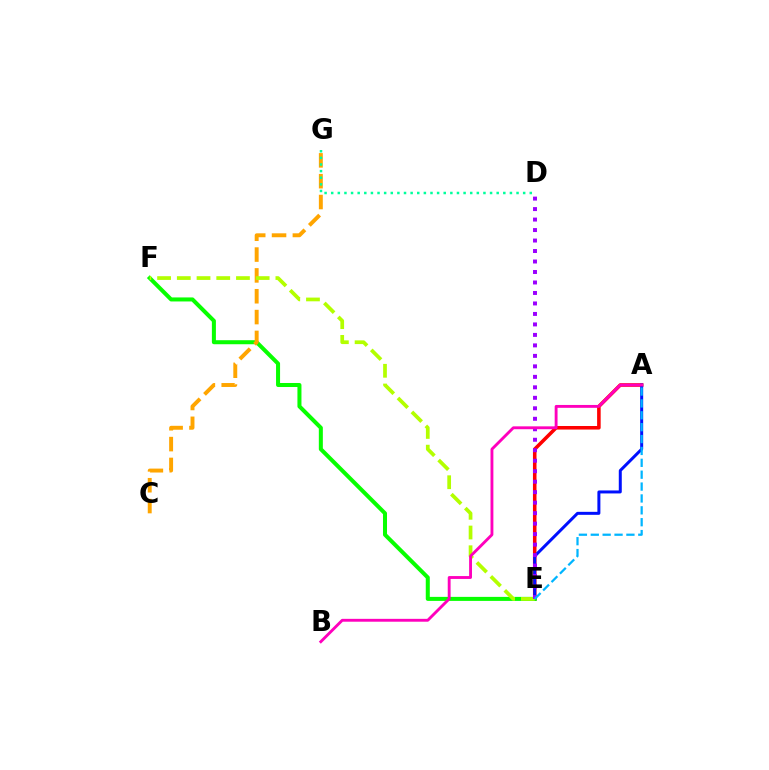{('A', 'E'): [{'color': '#ff0000', 'line_style': 'solid', 'thickness': 2.56}, {'color': '#0010ff', 'line_style': 'solid', 'thickness': 2.16}, {'color': '#00b5ff', 'line_style': 'dashed', 'thickness': 1.61}], ('E', 'F'): [{'color': '#08ff00', 'line_style': 'solid', 'thickness': 2.9}, {'color': '#b3ff00', 'line_style': 'dashed', 'thickness': 2.68}], ('C', 'G'): [{'color': '#ffa500', 'line_style': 'dashed', 'thickness': 2.83}], ('D', 'E'): [{'color': '#9b00ff', 'line_style': 'dotted', 'thickness': 2.85}], ('A', 'B'): [{'color': '#ff00bd', 'line_style': 'solid', 'thickness': 2.06}], ('D', 'G'): [{'color': '#00ff9d', 'line_style': 'dotted', 'thickness': 1.8}]}